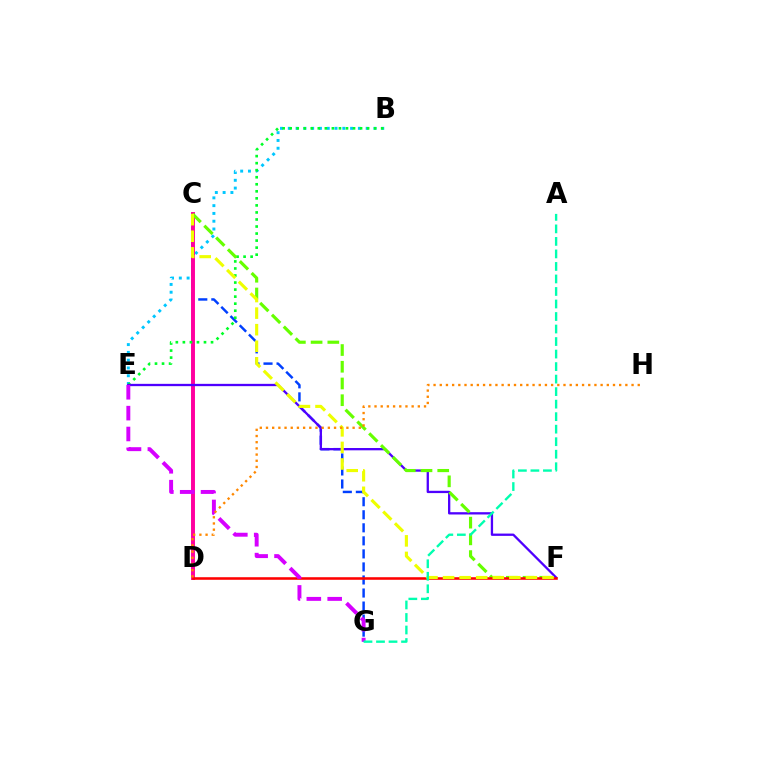{('B', 'E'): [{'color': '#00c7ff', 'line_style': 'dotted', 'thickness': 2.12}, {'color': '#00ff27', 'line_style': 'dotted', 'thickness': 1.91}], ('C', 'G'): [{'color': '#003fff', 'line_style': 'dashed', 'thickness': 1.77}], ('C', 'D'): [{'color': '#ff00a0', 'line_style': 'solid', 'thickness': 2.84}], ('E', 'F'): [{'color': '#4f00ff', 'line_style': 'solid', 'thickness': 1.66}], ('C', 'F'): [{'color': '#66ff00', 'line_style': 'dashed', 'thickness': 2.27}, {'color': '#eeff00', 'line_style': 'dashed', 'thickness': 2.25}], ('D', 'F'): [{'color': '#ff0000', 'line_style': 'solid', 'thickness': 1.85}], ('E', 'G'): [{'color': '#d600ff', 'line_style': 'dashed', 'thickness': 2.83}], ('D', 'H'): [{'color': '#ff8800', 'line_style': 'dotted', 'thickness': 1.68}], ('A', 'G'): [{'color': '#00ffaf', 'line_style': 'dashed', 'thickness': 1.7}]}